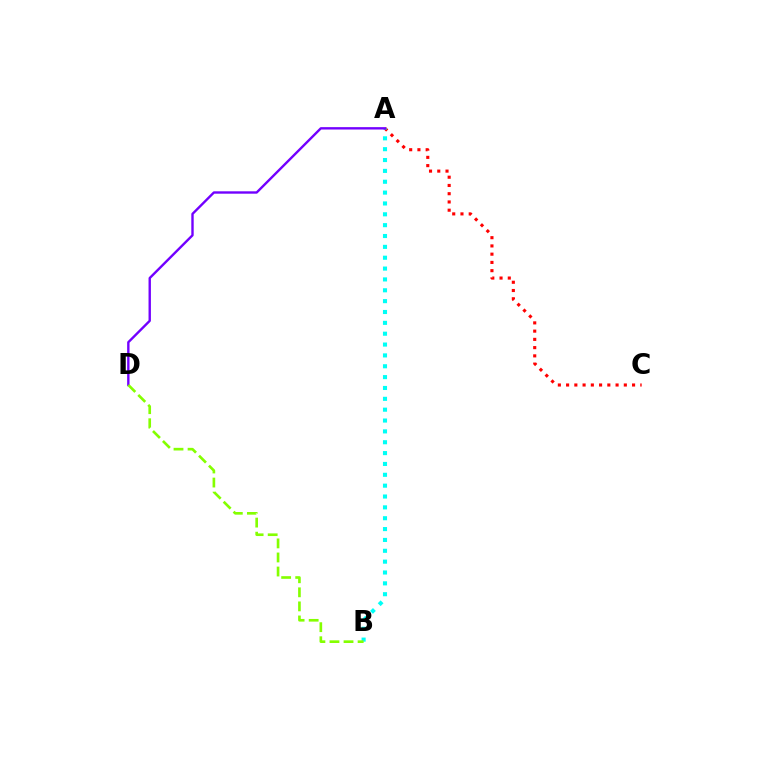{('A', 'C'): [{'color': '#ff0000', 'line_style': 'dotted', 'thickness': 2.24}], ('A', 'B'): [{'color': '#00fff6', 'line_style': 'dotted', 'thickness': 2.95}], ('A', 'D'): [{'color': '#7200ff', 'line_style': 'solid', 'thickness': 1.71}], ('B', 'D'): [{'color': '#84ff00', 'line_style': 'dashed', 'thickness': 1.91}]}